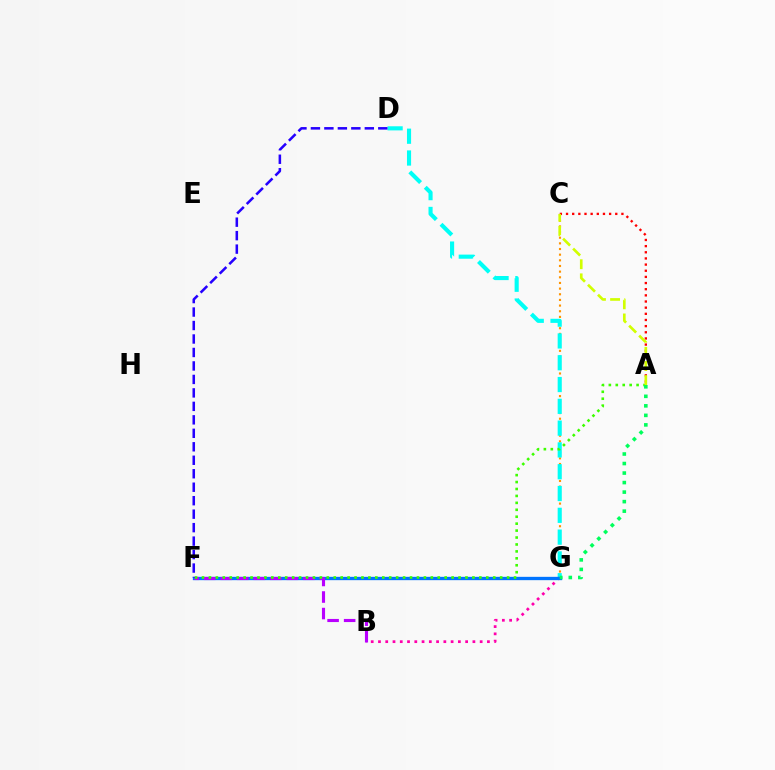{('C', 'G'): [{'color': '#ff9400', 'line_style': 'dotted', 'thickness': 1.54}], ('D', 'G'): [{'color': '#00fff6', 'line_style': 'dashed', 'thickness': 2.96}], ('B', 'G'): [{'color': '#ff00ac', 'line_style': 'dotted', 'thickness': 1.97}], ('F', 'G'): [{'color': '#0074ff', 'line_style': 'solid', 'thickness': 2.39}], ('B', 'F'): [{'color': '#b900ff', 'line_style': 'dashed', 'thickness': 2.25}], ('A', 'C'): [{'color': '#ff0000', 'line_style': 'dotted', 'thickness': 1.67}, {'color': '#d1ff00', 'line_style': 'dashed', 'thickness': 1.92}], ('A', 'F'): [{'color': '#3dff00', 'line_style': 'dotted', 'thickness': 1.88}], ('D', 'F'): [{'color': '#2500ff', 'line_style': 'dashed', 'thickness': 1.83}], ('A', 'G'): [{'color': '#00ff5c', 'line_style': 'dotted', 'thickness': 2.59}]}